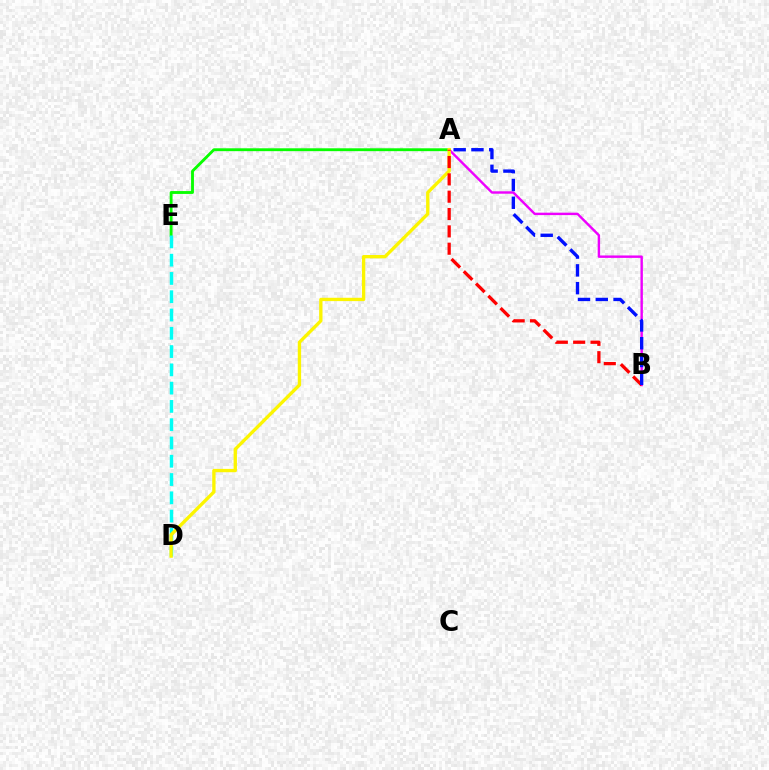{('A', 'E'): [{'color': '#08ff00', 'line_style': 'solid', 'thickness': 2.07}], ('A', 'B'): [{'color': '#ee00ff', 'line_style': 'solid', 'thickness': 1.74}, {'color': '#ff0000', 'line_style': 'dashed', 'thickness': 2.36}, {'color': '#0010ff', 'line_style': 'dashed', 'thickness': 2.42}], ('D', 'E'): [{'color': '#00fff6', 'line_style': 'dashed', 'thickness': 2.48}], ('A', 'D'): [{'color': '#fcf500', 'line_style': 'solid', 'thickness': 2.4}]}